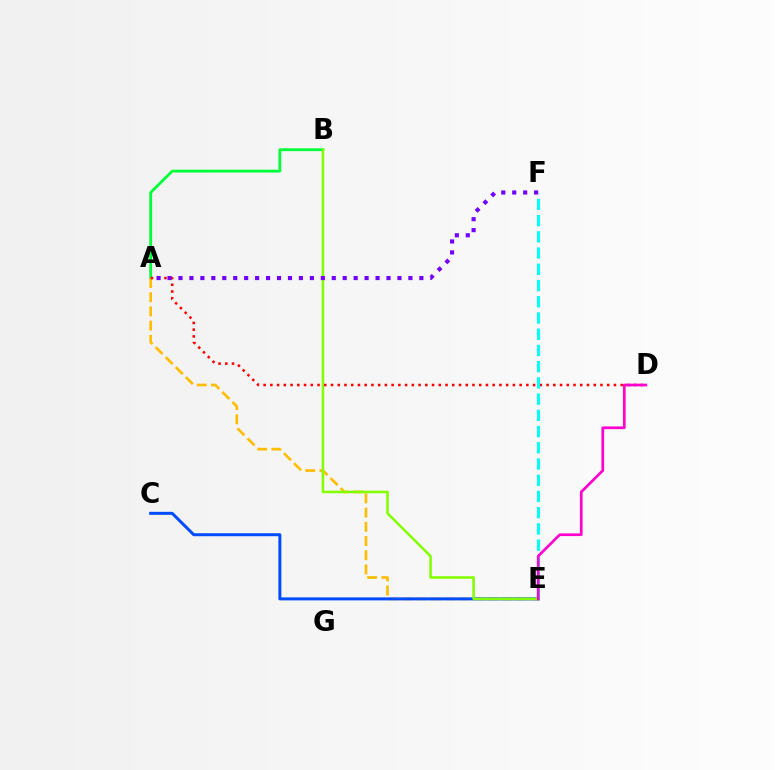{('A', 'B'): [{'color': '#00ff39', 'line_style': 'solid', 'thickness': 2.03}], ('A', 'E'): [{'color': '#ffbd00', 'line_style': 'dashed', 'thickness': 1.93}], ('C', 'E'): [{'color': '#004bff', 'line_style': 'solid', 'thickness': 2.15}], ('B', 'E'): [{'color': '#84ff00', 'line_style': 'solid', 'thickness': 1.84}], ('A', 'D'): [{'color': '#ff0000', 'line_style': 'dotted', 'thickness': 1.83}], ('E', 'F'): [{'color': '#00fff6', 'line_style': 'dashed', 'thickness': 2.2}], ('D', 'E'): [{'color': '#ff00cf', 'line_style': 'solid', 'thickness': 1.94}], ('A', 'F'): [{'color': '#7200ff', 'line_style': 'dotted', 'thickness': 2.97}]}